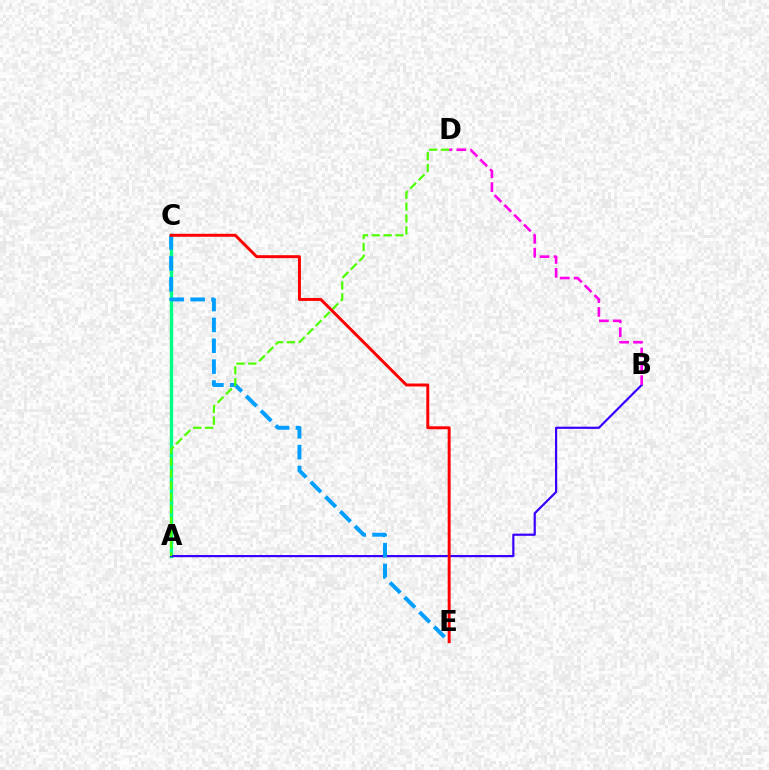{('A', 'C'): [{'color': '#ffd500', 'line_style': 'dotted', 'thickness': 1.62}, {'color': '#00ff86', 'line_style': 'solid', 'thickness': 2.43}], ('A', 'B'): [{'color': '#3700ff', 'line_style': 'solid', 'thickness': 1.58}], ('C', 'E'): [{'color': '#009eff', 'line_style': 'dashed', 'thickness': 2.83}, {'color': '#ff0000', 'line_style': 'solid', 'thickness': 2.12}], ('A', 'D'): [{'color': '#4fff00', 'line_style': 'dashed', 'thickness': 1.61}], ('B', 'D'): [{'color': '#ff00ed', 'line_style': 'dashed', 'thickness': 1.88}]}